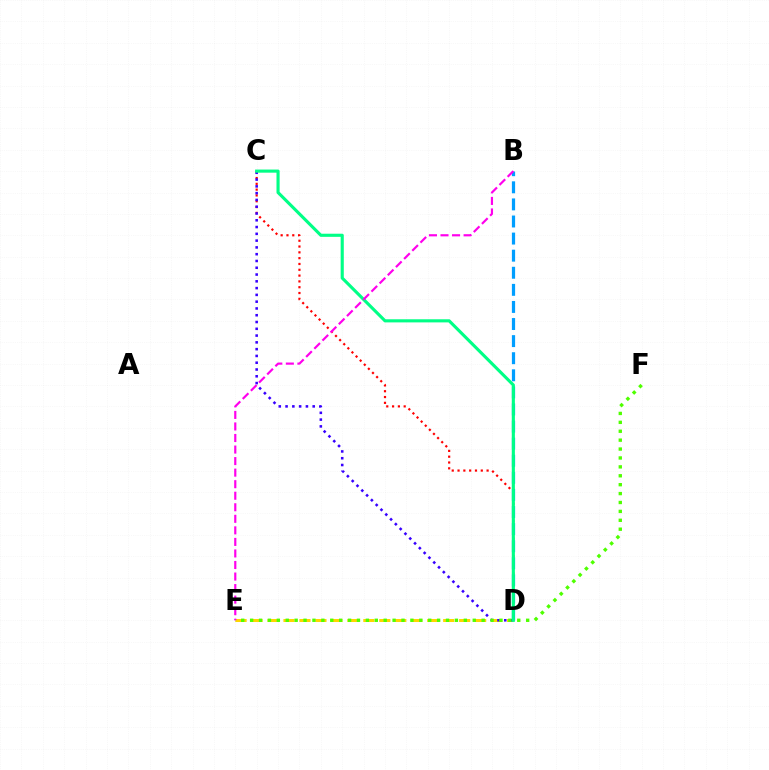{('C', 'D'): [{'color': '#ff0000', 'line_style': 'dotted', 'thickness': 1.58}, {'color': '#3700ff', 'line_style': 'dotted', 'thickness': 1.84}, {'color': '#00ff86', 'line_style': 'solid', 'thickness': 2.25}], ('D', 'E'): [{'color': '#ffd500', 'line_style': 'dashed', 'thickness': 2.17}], ('E', 'F'): [{'color': '#4fff00', 'line_style': 'dotted', 'thickness': 2.42}], ('B', 'D'): [{'color': '#009eff', 'line_style': 'dashed', 'thickness': 2.32}], ('B', 'E'): [{'color': '#ff00ed', 'line_style': 'dashed', 'thickness': 1.57}]}